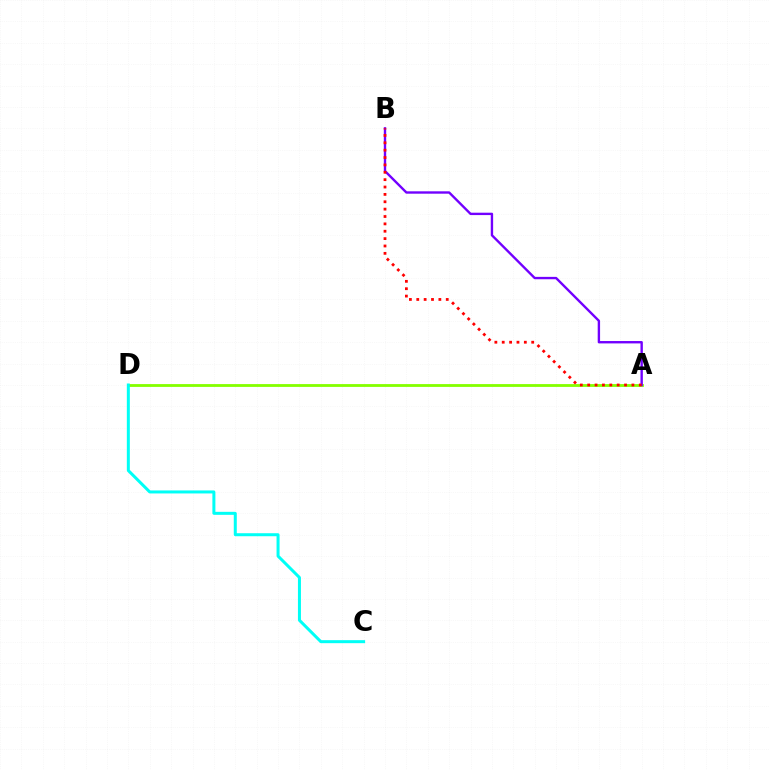{('A', 'D'): [{'color': '#84ff00', 'line_style': 'solid', 'thickness': 2.02}], ('C', 'D'): [{'color': '#00fff6', 'line_style': 'solid', 'thickness': 2.16}], ('A', 'B'): [{'color': '#7200ff', 'line_style': 'solid', 'thickness': 1.71}, {'color': '#ff0000', 'line_style': 'dotted', 'thickness': 2.0}]}